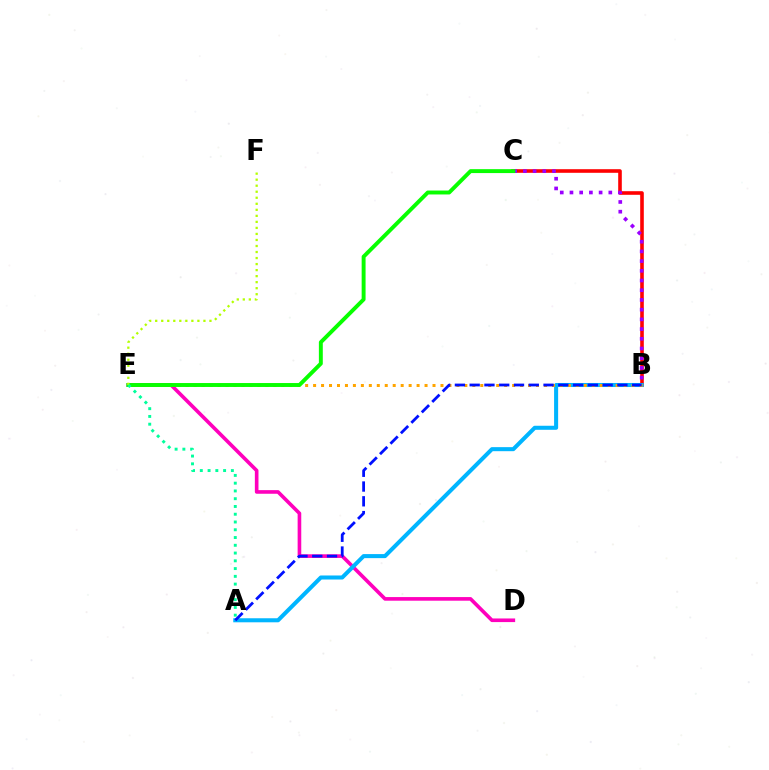{('B', 'C'): [{'color': '#ff0000', 'line_style': 'solid', 'thickness': 2.59}, {'color': '#9b00ff', 'line_style': 'dotted', 'thickness': 2.64}], ('D', 'E'): [{'color': '#ff00bd', 'line_style': 'solid', 'thickness': 2.61}], ('A', 'B'): [{'color': '#00b5ff', 'line_style': 'solid', 'thickness': 2.91}, {'color': '#0010ff', 'line_style': 'dashed', 'thickness': 2.01}], ('B', 'E'): [{'color': '#ffa500', 'line_style': 'dotted', 'thickness': 2.16}], ('C', 'E'): [{'color': '#08ff00', 'line_style': 'solid', 'thickness': 2.82}], ('E', 'F'): [{'color': '#b3ff00', 'line_style': 'dotted', 'thickness': 1.64}], ('A', 'E'): [{'color': '#00ff9d', 'line_style': 'dotted', 'thickness': 2.11}]}